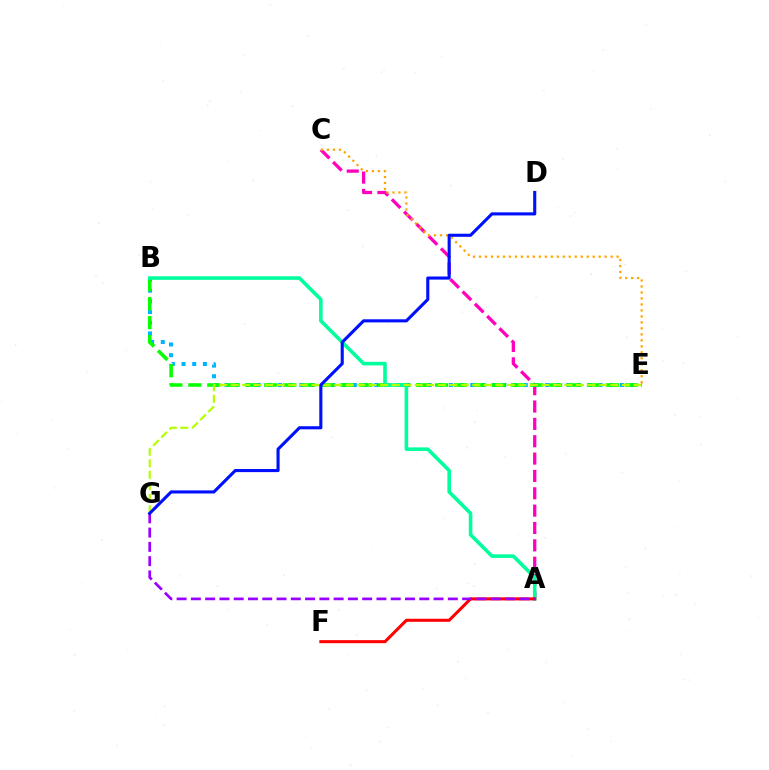{('A', 'C'): [{'color': '#ff00bd', 'line_style': 'dashed', 'thickness': 2.36}], ('B', 'E'): [{'color': '#00b5ff', 'line_style': 'dotted', 'thickness': 2.9}, {'color': '#08ff00', 'line_style': 'dashed', 'thickness': 2.58}], ('A', 'B'): [{'color': '#00ff9d', 'line_style': 'solid', 'thickness': 2.58}], ('C', 'E'): [{'color': '#ffa500', 'line_style': 'dotted', 'thickness': 1.63}], ('A', 'F'): [{'color': '#ff0000', 'line_style': 'solid', 'thickness': 2.19}], ('E', 'G'): [{'color': '#b3ff00', 'line_style': 'dashed', 'thickness': 1.56}], ('A', 'G'): [{'color': '#9b00ff', 'line_style': 'dashed', 'thickness': 1.94}], ('D', 'G'): [{'color': '#0010ff', 'line_style': 'solid', 'thickness': 2.23}]}